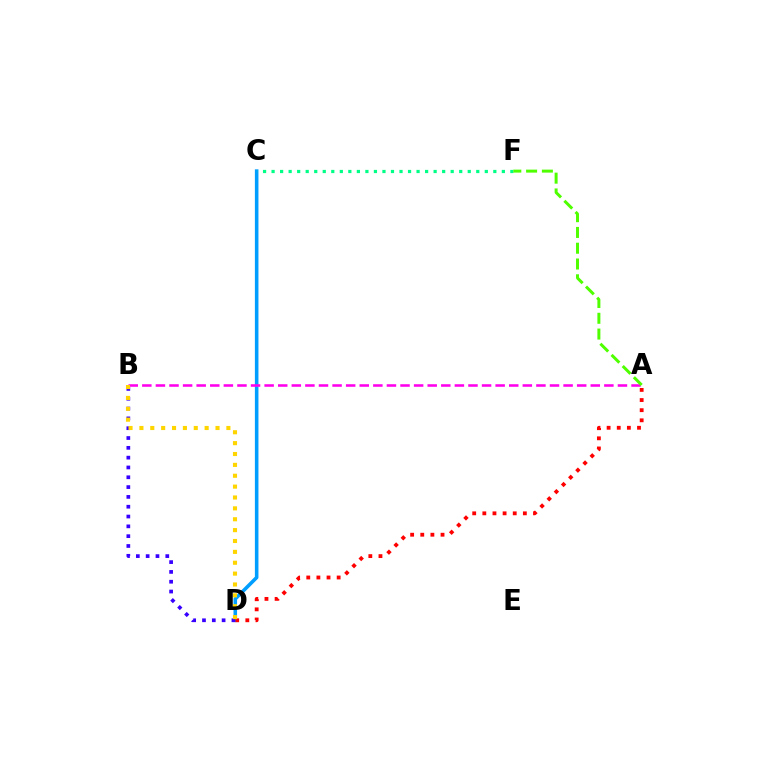{('C', 'D'): [{'color': '#009eff', 'line_style': 'solid', 'thickness': 2.57}], ('A', 'D'): [{'color': '#ff0000', 'line_style': 'dotted', 'thickness': 2.75}], ('A', 'B'): [{'color': '#ff00ed', 'line_style': 'dashed', 'thickness': 1.85}], ('B', 'D'): [{'color': '#3700ff', 'line_style': 'dotted', 'thickness': 2.67}, {'color': '#ffd500', 'line_style': 'dotted', 'thickness': 2.95}], ('C', 'F'): [{'color': '#00ff86', 'line_style': 'dotted', 'thickness': 2.32}], ('A', 'F'): [{'color': '#4fff00', 'line_style': 'dashed', 'thickness': 2.14}]}